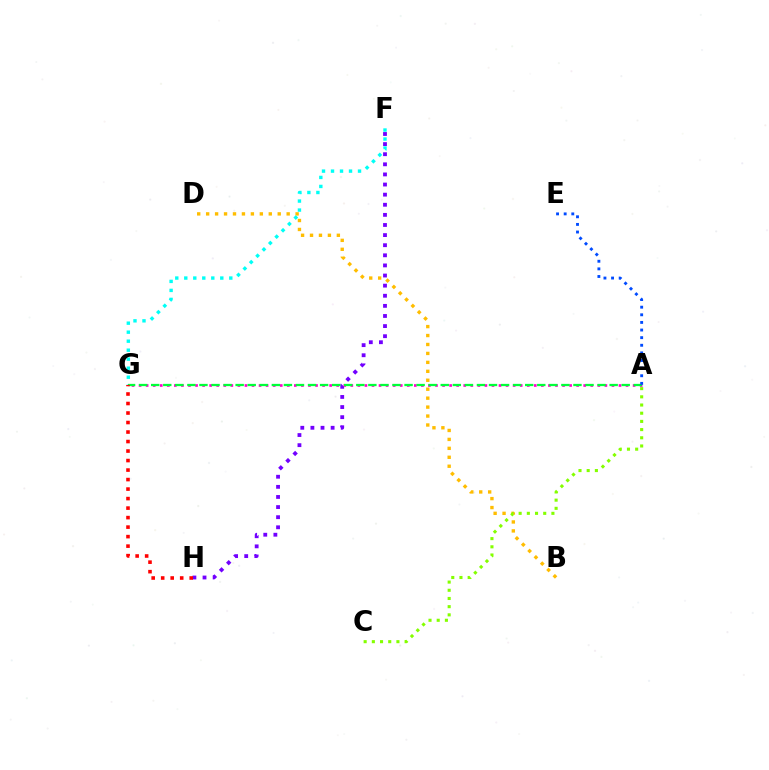{('F', 'H'): [{'color': '#7200ff', 'line_style': 'dotted', 'thickness': 2.75}], ('A', 'G'): [{'color': '#ff00cf', 'line_style': 'dotted', 'thickness': 1.92}, {'color': '#00ff39', 'line_style': 'dashed', 'thickness': 1.64}], ('B', 'D'): [{'color': '#ffbd00', 'line_style': 'dotted', 'thickness': 2.43}], ('F', 'G'): [{'color': '#00fff6', 'line_style': 'dotted', 'thickness': 2.45}], ('A', 'E'): [{'color': '#004bff', 'line_style': 'dotted', 'thickness': 2.07}], ('G', 'H'): [{'color': '#ff0000', 'line_style': 'dotted', 'thickness': 2.58}], ('A', 'C'): [{'color': '#84ff00', 'line_style': 'dotted', 'thickness': 2.23}]}